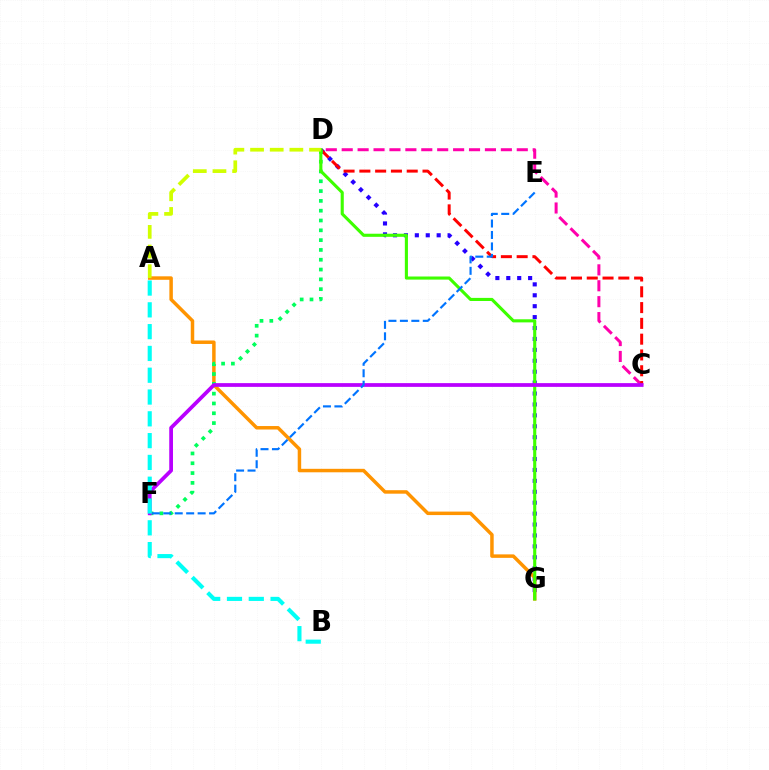{('C', 'D'): [{'color': '#ff00ac', 'line_style': 'dashed', 'thickness': 2.16}, {'color': '#ff0000', 'line_style': 'dashed', 'thickness': 2.15}], ('D', 'G'): [{'color': '#2500ff', 'line_style': 'dotted', 'thickness': 2.97}, {'color': '#3dff00', 'line_style': 'solid', 'thickness': 2.23}], ('A', 'G'): [{'color': '#ff9400', 'line_style': 'solid', 'thickness': 2.51}], ('D', 'F'): [{'color': '#00ff5c', 'line_style': 'dotted', 'thickness': 2.67}], ('C', 'F'): [{'color': '#b900ff', 'line_style': 'solid', 'thickness': 2.69}], ('E', 'F'): [{'color': '#0074ff', 'line_style': 'dashed', 'thickness': 1.56}], ('A', 'B'): [{'color': '#00fff6', 'line_style': 'dashed', 'thickness': 2.96}], ('A', 'D'): [{'color': '#d1ff00', 'line_style': 'dashed', 'thickness': 2.67}]}